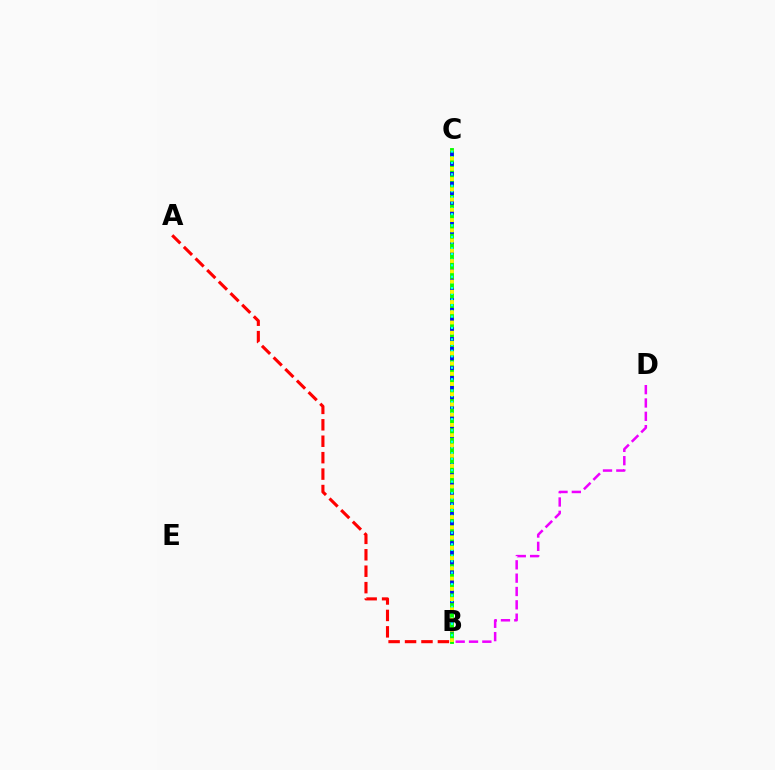{('B', 'C'): [{'color': '#08ff00', 'line_style': 'solid', 'thickness': 2.79}, {'color': '#0010ff', 'line_style': 'dotted', 'thickness': 2.64}, {'color': '#00fff6', 'line_style': 'dotted', 'thickness': 1.55}, {'color': '#fcf500', 'line_style': 'dotted', 'thickness': 2.78}], ('A', 'B'): [{'color': '#ff0000', 'line_style': 'dashed', 'thickness': 2.23}], ('B', 'D'): [{'color': '#ee00ff', 'line_style': 'dashed', 'thickness': 1.81}]}